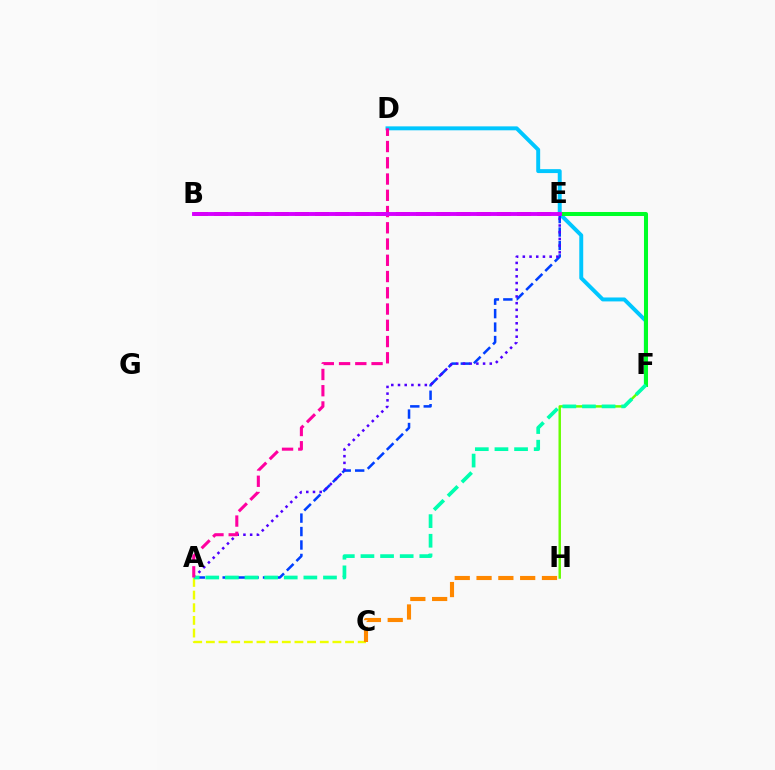{('D', 'F'): [{'color': '#00c7ff', 'line_style': 'solid', 'thickness': 2.83}], ('F', 'H'): [{'color': '#66ff00', 'line_style': 'solid', 'thickness': 1.77}], ('E', 'F'): [{'color': '#00ff27', 'line_style': 'solid', 'thickness': 2.9}], ('A', 'E'): [{'color': '#003fff', 'line_style': 'dashed', 'thickness': 1.83}, {'color': '#4f00ff', 'line_style': 'dotted', 'thickness': 1.82}], ('A', 'C'): [{'color': '#eeff00', 'line_style': 'dashed', 'thickness': 1.72}], ('A', 'F'): [{'color': '#00ffaf', 'line_style': 'dashed', 'thickness': 2.67}], ('C', 'H'): [{'color': '#ff8800', 'line_style': 'dashed', 'thickness': 2.96}], ('B', 'E'): [{'color': '#ff0000', 'line_style': 'dashed', 'thickness': 2.74}, {'color': '#d600ff', 'line_style': 'solid', 'thickness': 2.8}], ('A', 'D'): [{'color': '#ff00a0', 'line_style': 'dashed', 'thickness': 2.21}]}